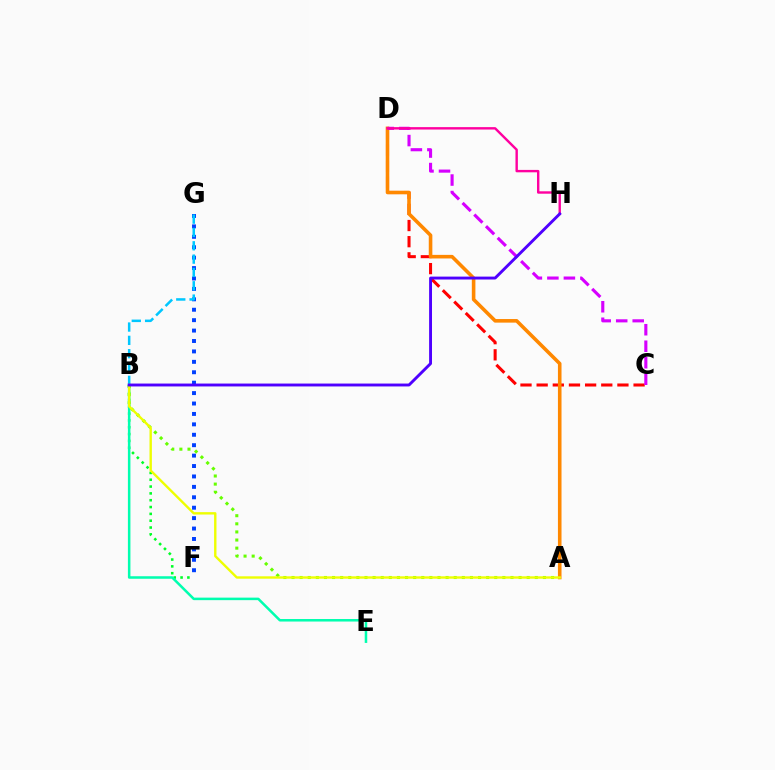{('B', 'F'): [{'color': '#00ff27', 'line_style': 'dotted', 'thickness': 1.85}], ('F', 'G'): [{'color': '#003fff', 'line_style': 'dotted', 'thickness': 2.83}], ('C', 'D'): [{'color': '#ff0000', 'line_style': 'dashed', 'thickness': 2.19}, {'color': '#d600ff', 'line_style': 'dashed', 'thickness': 2.24}], ('A', 'D'): [{'color': '#ff8800', 'line_style': 'solid', 'thickness': 2.58}], ('D', 'H'): [{'color': '#ff00a0', 'line_style': 'solid', 'thickness': 1.73}], ('B', 'E'): [{'color': '#00ffaf', 'line_style': 'solid', 'thickness': 1.81}], ('A', 'B'): [{'color': '#66ff00', 'line_style': 'dotted', 'thickness': 2.2}, {'color': '#eeff00', 'line_style': 'solid', 'thickness': 1.72}], ('B', 'G'): [{'color': '#00c7ff', 'line_style': 'dashed', 'thickness': 1.81}], ('B', 'H'): [{'color': '#4f00ff', 'line_style': 'solid', 'thickness': 2.08}]}